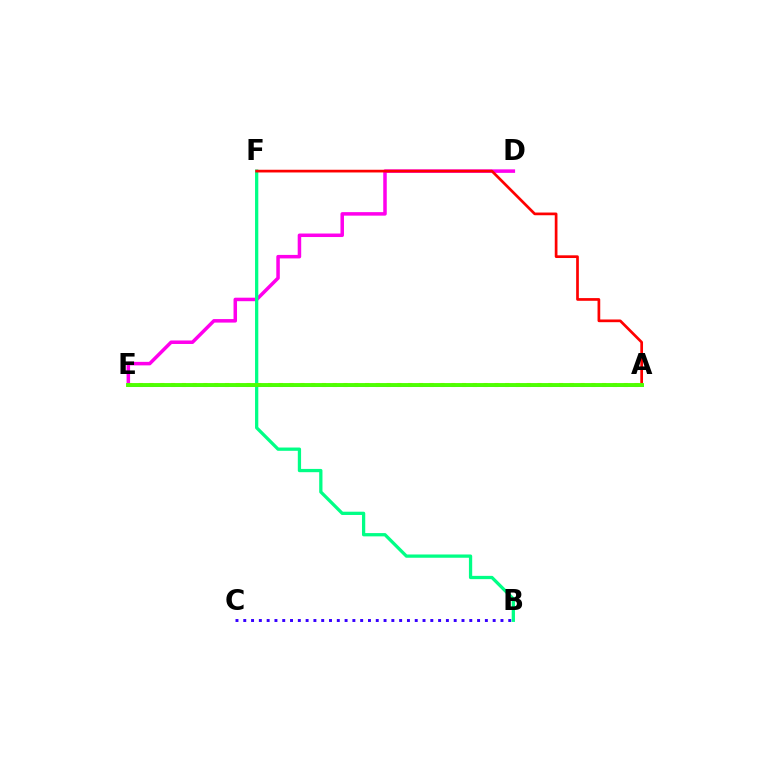{('B', 'C'): [{'color': '#3700ff', 'line_style': 'dotted', 'thickness': 2.12}], ('A', 'E'): [{'color': '#ffd500', 'line_style': 'dotted', 'thickness': 2.93}, {'color': '#009eff', 'line_style': 'solid', 'thickness': 2.14}, {'color': '#4fff00', 'line_style': 'solid', 'thickness': 2.8}], ('D', 'E'): [{'color': '#ff00ed', 'line_style': 'solid', 'thickness': 2.53}], ('B', 'F'): [{'color': '#00ff86', 'line_style': 'solid', 'thickness': 2.35}], ('A', 'F'): [{'color': '#ff0000', 'line_style': 'solid', 'thickness': 1.95}]}